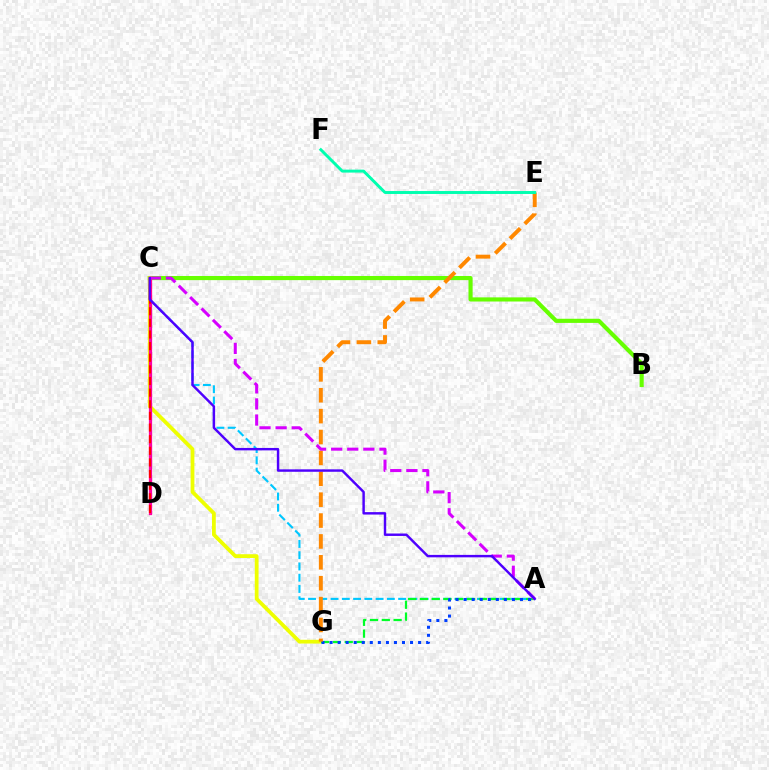{('A', 'C'): [{'color': '#00c7ff', 'line_style': 'dashed', 'thickness': 1.53}, {'color': '#d600ff', 'line_style': 'dashed', 'thickness': 2.19}, {'color': '#4f00ff', 'line_style': 'solid', 'thickness': 1.76}], ('B', 'C'): [{'color': '#66ff00', 'line_style': 'solid', 'thickness': 2.98}], ('C', 'G'): [{'color': '#eeff00', 'line_style': 'solid', 'thickness': 2.72}], ('C', 'D'): [{'color': '#ff00a0', 'line_style': 'solid', 'thickness': 2.34}, {'color': '#ff0000', 'line_style': 'dashed', 'thickness': 1.58}], ('A', 'G'): [{'color': '#00ff27', 'line_style': 'dashed', 'thickness': 1.6}, {'color': '#003fff', 'line_style': 'dotted', 'thickness': 2.19}], ('E', 'G'): [{'color': '#ff8800', 'line_style': 'dashed', 'thickness': 2.84}], ('E', 'F'): [{'color': '#00ffaf', 'line_style': 'solid', 'thickness': 2.12}]}